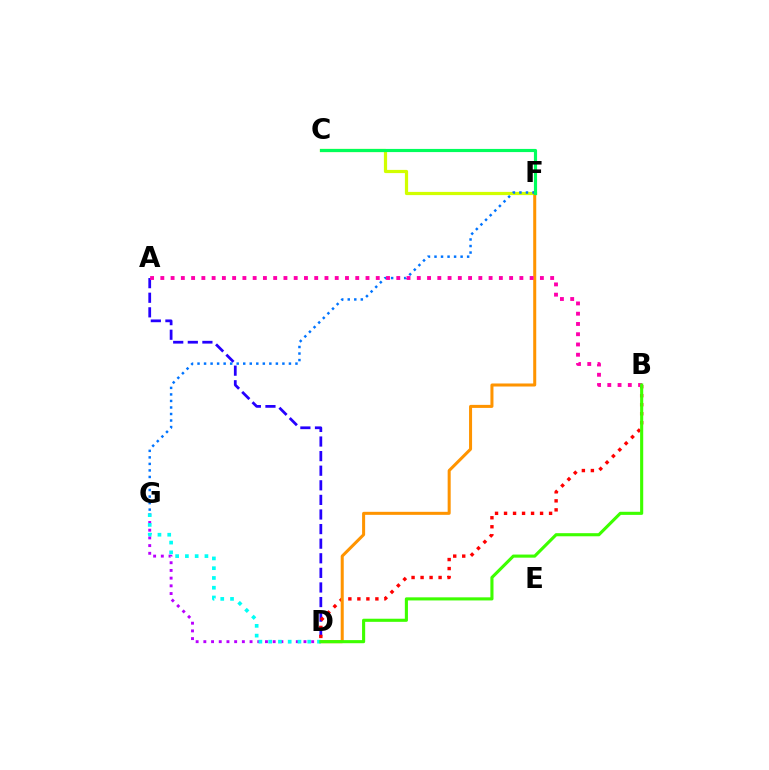{('C', 'F'): [{'color': '#d1ff00', 'line_style': 'solid', 'thickness': 2.31}, {'color': '#00ff5c', 'line_style': 'solid', 'thickness': 2.27}], ('A', 'D'): [{'color': '#2500ff', 'line_style': 'dashed', 'thickness': 1.98}], ('B', 'D'): [{'color': '#ff0000', 'line_style': 'dotted', 'thickness': 2.45}, {'color': '#3dff00', 'line_style': 'solid', 'thickness': 2.24}], ('D', 'F'): [{'color': '#ff9400', 'line_style': 'solid', 'thickness': 2.18}], ('D', 'G'): [{'color': '#b900ff', 'line_style': 'dotted', 'thickness': 2.09}, {'color': '#00fff6', 'line_style': 'dotted', 'thickness': 2.65}], ('F', 'G'): [{'color': '#0074ff', 'line_style': 'dotted', 'thickness': 1.77}], ('A', 'B'): [{'color': '#ff00ac', 'line_style': 'dotted', 'thickness': 2.79}]}